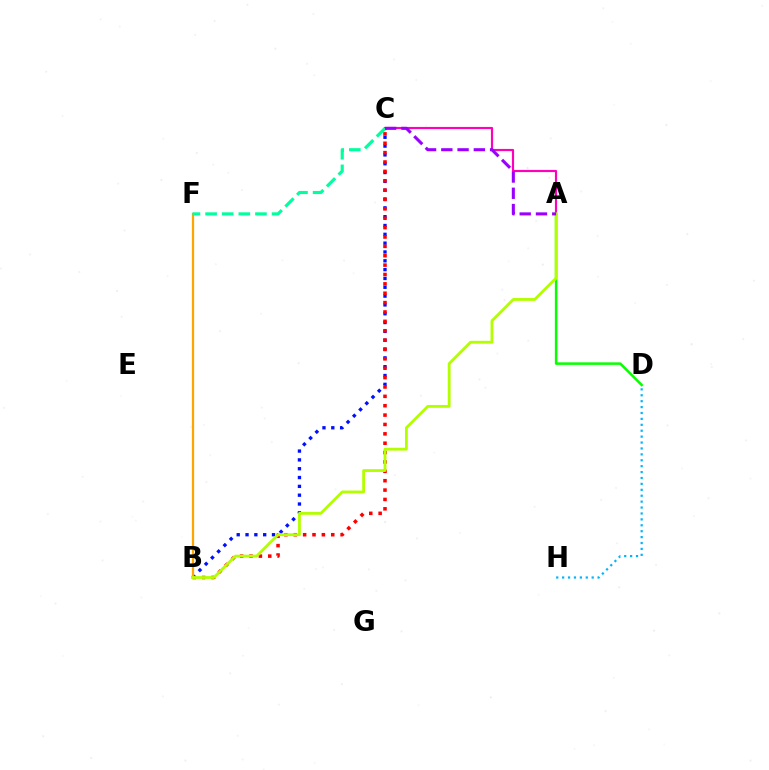{('B', 'C'): [{'color': '#0010ff', 'line_style': 'dotted', 'thickness': 2.4}, {'color': '#ff0000', 'line_style': 'dotted', 'thickness': 2.55}], ('A', 'C'): [{'color': '#ff00bd', 'line_style': 'solid', 'thickness': 1.56}, {'color': '#9b00ff', 'line_style': 'dashed', 'thickness': 2.21}], ('D', 'H'): [{'color': '#00b5ff', 'line_style': 'dotted', 'thickness': 1.61}], ('A', 'D'): [{'color': '#08ff00', 'line_style': 'solid', 'thickness': 1.81}], ('B', 'F'): [{'color': '#ffa500', 'line_style': 'solid', 'thickness': 1.62}], ('C', 'F'): [{'color': '#00ff9d', 'line_style': 'dashed', 'thickness': 2.26}], ('A', 'B'): [{'color': '#b3ff00', 'line_style': 'solid', 'thickness': 2.03}]}